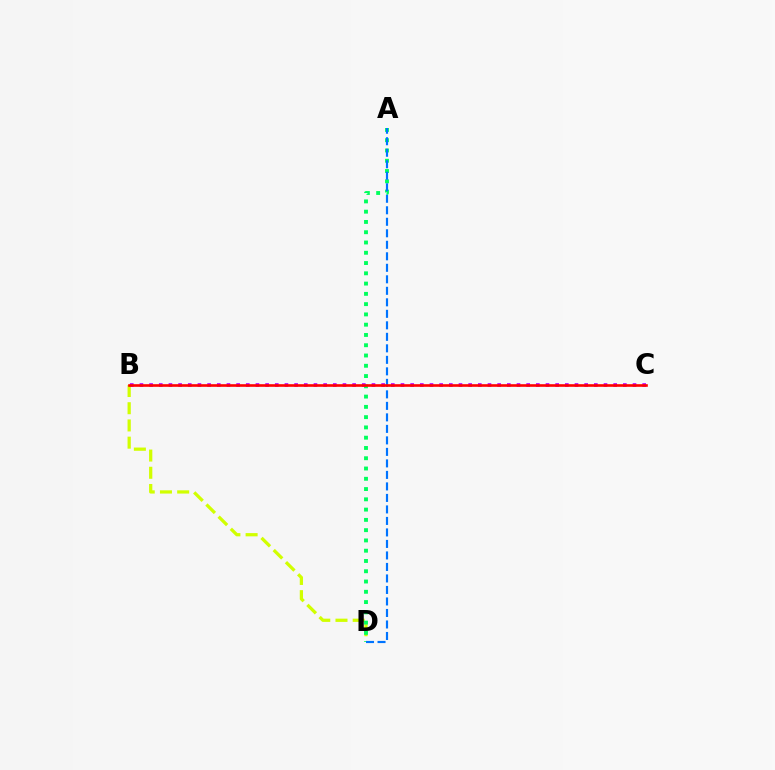{('B', 'D'): [{'color': '#d1ff00', 'line_style': 'dashed', 'thickness': 2.34}], ('A', 'D'): [{'color': '#00ff5c', 'line_style': 'dotted', 'thickness': 2.79}, {'color': '#0074ff', 'line_style': 'dashed', 'thickness': 1.56}], ('B', 'C'): [{'color': '#b900ff', 'line_style': 'dotted', 'thickness': 2.63}, {'color': '#ff0000', 'line_style': 'solid', 'thickness': 1.89}]}